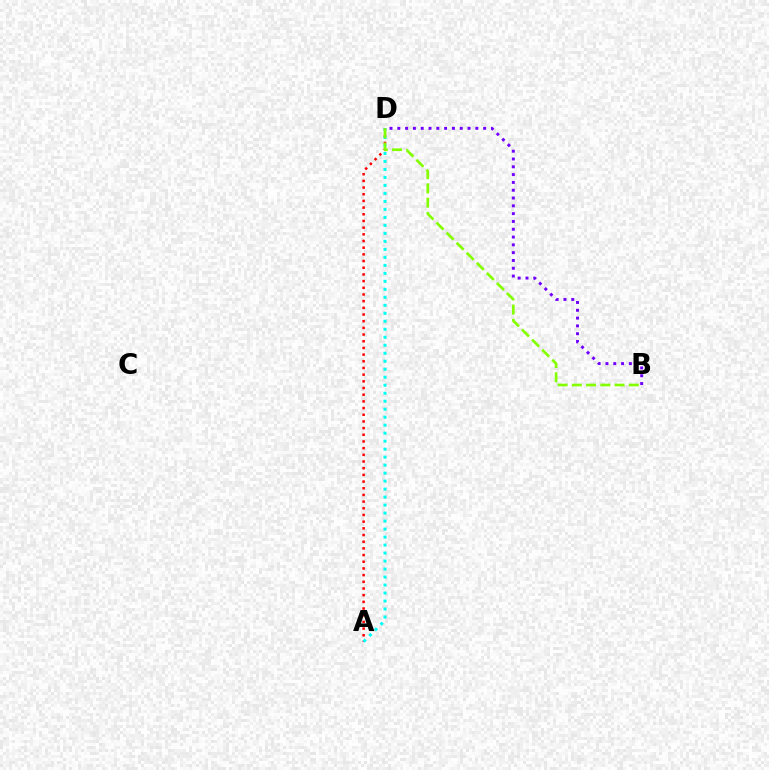{('A', 'D'): [{'color': '#ff0000', 'line_style': 'dotted', 'thickness': 1.82}, {'color': '#00fff6', 'line_style': 'dotted', 'thickness': 2.17}], ('B', 'D'): [{'color': '#7200ff', 'line_style': 'dotted', 'thickness': 2.12}, {'color': '#84ff00', 'line_style': 'dashed', 'thickness': 1.93}]}